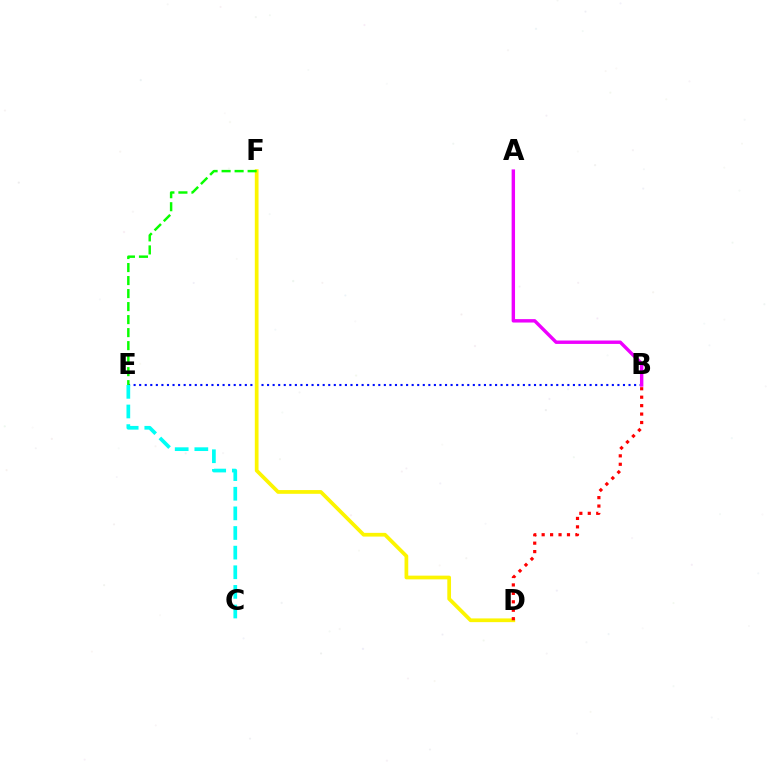{('B', 'E'): [{'color': '#0010ff', 'line_style': 'dotted', 'thickness': 1.51}], ('D', 'F'): [{'color': '#fcf500', 'line_style': 'solid', 'thickness': 2.68}], ('A', 'B'): [{'color': '#ee00ff', 'line_style': 'solid', 'thickness': 2.45}], ('E', 'F'): [{'color': '#08ff00', 'line_style': 'dashed', 'thickness': 1.77}], ('C', 'E'): [{'color': '#00fff6', 'line_style': 'dashed', 'thickness': 2.67}], ('B', 'D'): [{'color': '#ff0000', 'line_style': 'dotted', 'thickness': 2.29}]}